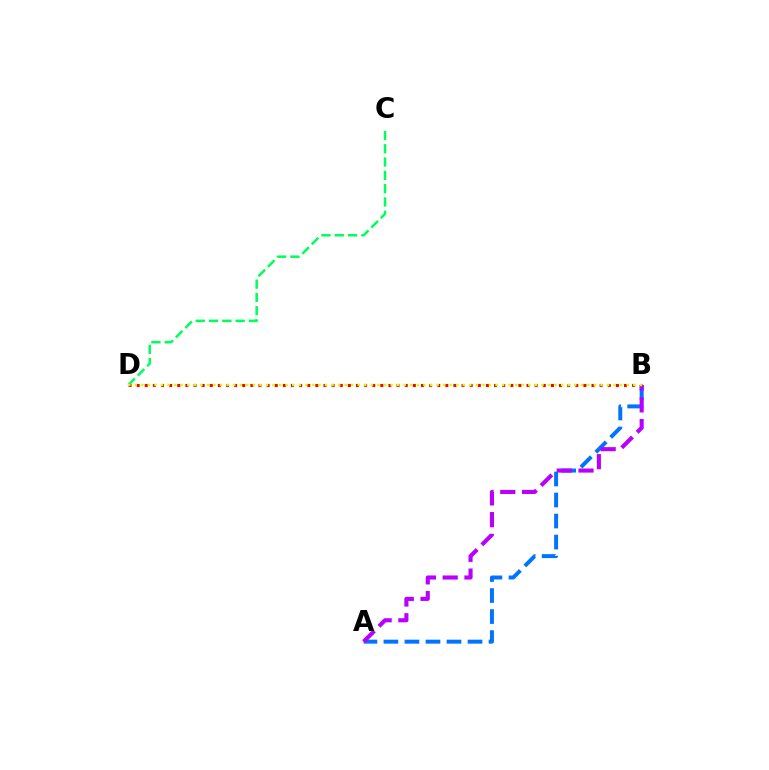{('B', 'D'): [{'color': '#ff0000', 'line_style': 'dotted', 'thickness': 2.21}, {'color': '#d1ff00', 'line_style': 'dotted', 'thickness': 1.78}], ('A', 'B'): [{'color': '#0074ff', 'line_style': 'dashed', 'thickness': 2.86}, {'color': '#b900ff', 'line_style': 'dashed', 'thickness': 2.96}], ('C', 'D'): [{'color': '#00ff5c', 'line_style': 'dashed', 'thickness': 1.81}]}